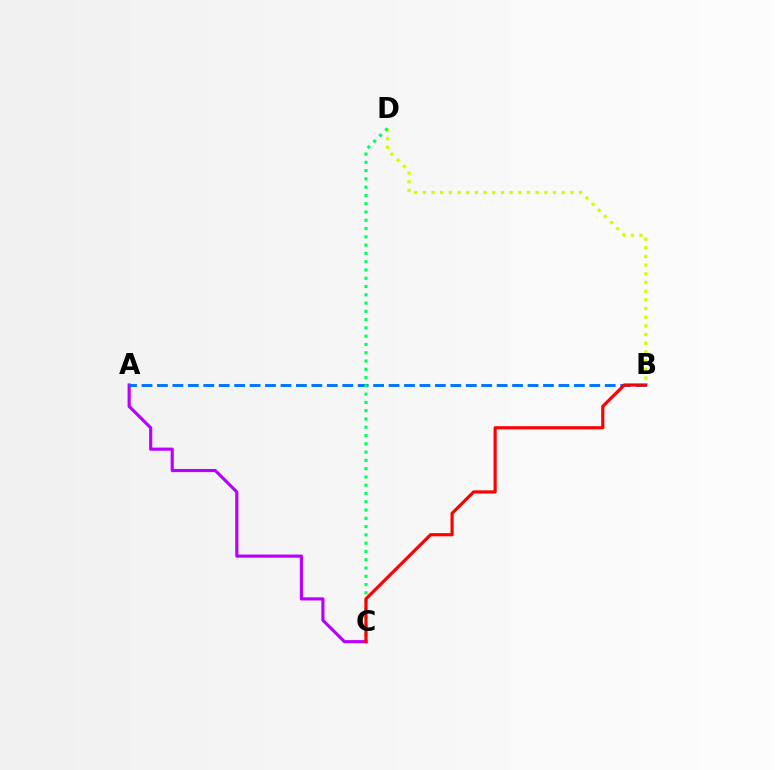{('B', 'D'): [{'color': '#d1ff00', 'line_style': 'dotted', 'thickness': 2.36}], ('A', 'C'): [{'color': '#b900ff', 'line_style': 'solid', 'thickness': 2.27}], ('A', 'B'): [{'color': '#0074ff', 'line_style': 'dashed', 'thickness': 2.1}], ('C', 'D'): [{'color': '#00ff5c', 'line_style': 'dotted', 'thickness': 2.25}], ('B', 'C'): [{'color': '#ff0000', 'line_style': 'solid', 'thickness': 2.29}]}